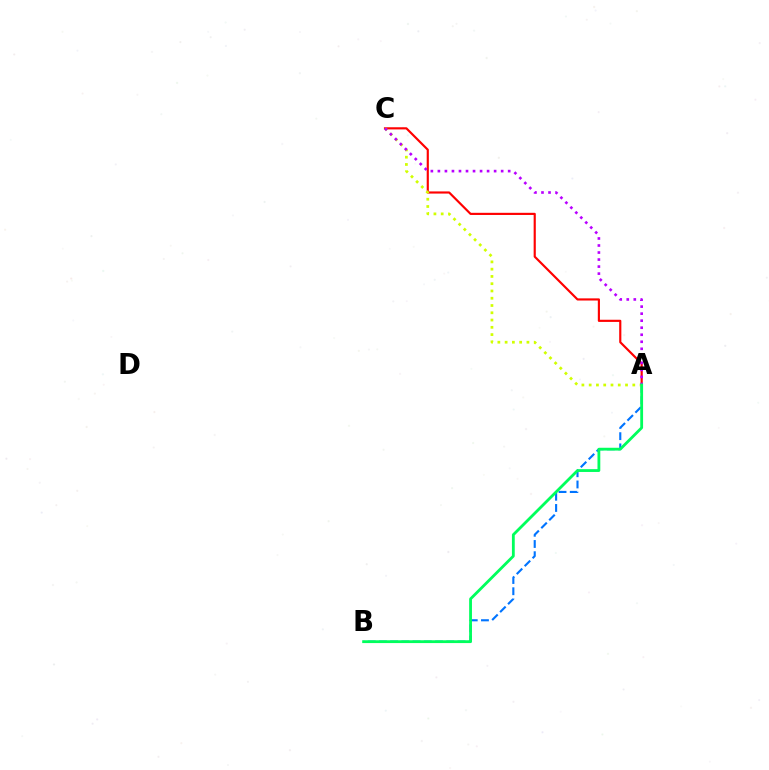{('A', 'B'): [{'color': '#0074ff', 'line_style': 'dashed', 'thickness': 1.52}, {'color': '#00ff5c', 'line_style': 'solid', 'thickness': 2.03}], ('A', 'C'): [{'color': '#ff0000', 'line_style': 'solid', 'thickness': 1.55}, {'color': '#d1ff00', 'line_style': 'dotted', 'thickness': 1.98}, {'color': '#b900ff', 'line_style': 'dotted', 'thickness': 1.91}]}